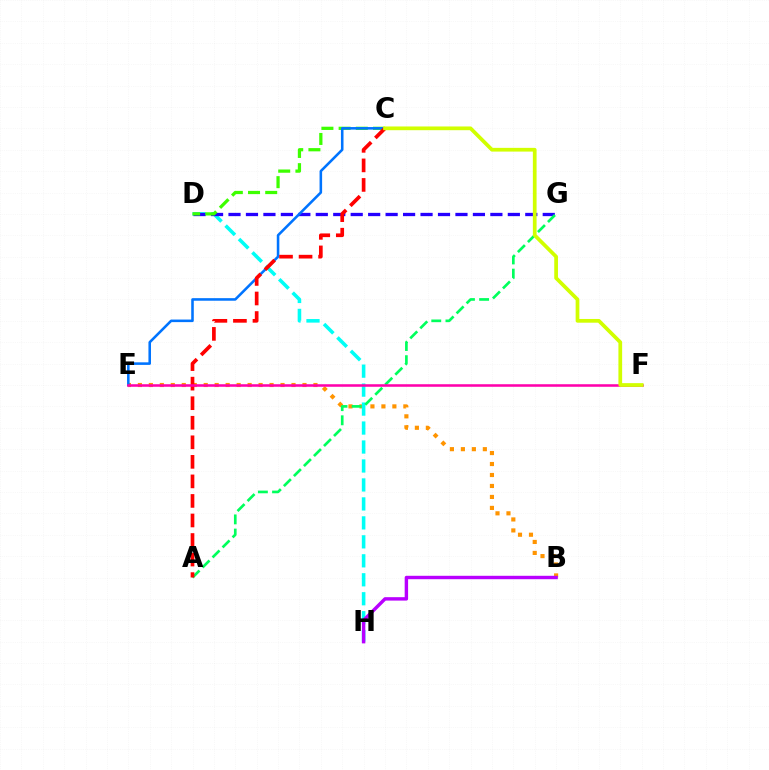{('B', 'E'): [{'color': '#ff9400', 'line_style': 'dotted', 'thickness': 2.98}], ('D', 'H'): [{'color': '#00fff6', 'line_style': 'dashed', 'thickness': 2.58}], ('D', 'G'): [{'color': '#2500ff', 'line_style': 'dashed', 'thickness': 2.37}], ('C', 'D'): [{'color': '#3dff00', 'line_style': 'dashed', 'thickness': 2.34}], ('C', 'E'): [{'color': '#0074ff', 'line_style': 'solid', 'thickness': 1.85}], ('A', 'G'): [{'color': '#00ff5c', 'line_style': 'dashed', 'thickness': 1.93}], ('A', 'C'): [{'color': '#ff0000', 'line_style': 'dashed', 'thickness': 2.66}], ('E', 'F'): [{'color': '#ff00ac', 'line_style': 'solid', 'thickness': 1.83}], ('B', 'H'): [{'color': '#b900ff', 'line_style': 'solid', 'thickness': 2.46}], ('C', 'F'): [{'color': '#d1ff00', 'line_style': 'solid', 'thickness': 2.68}]}